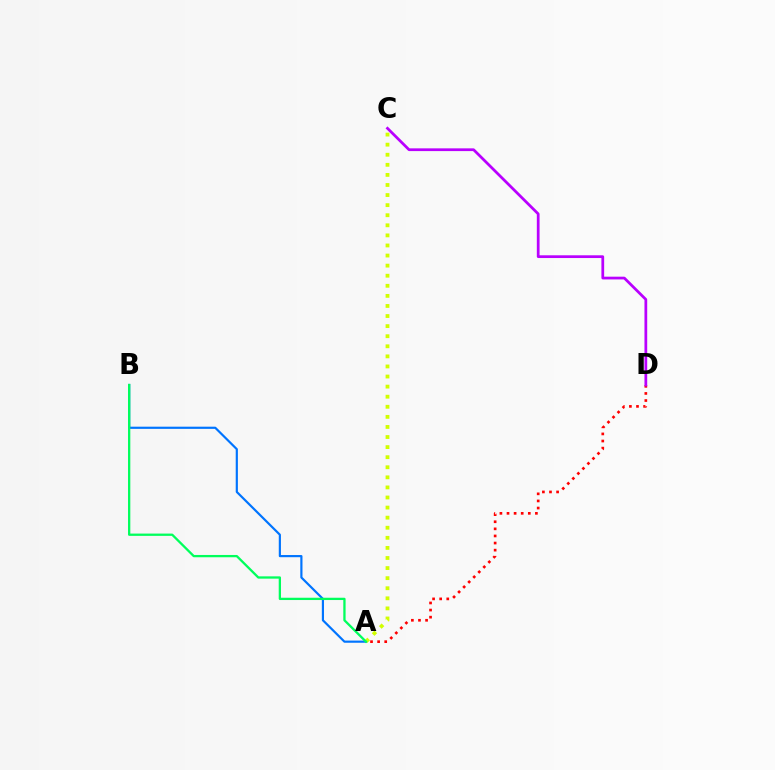{('A', 'B'): [{'color': '#0074ff', 'line_style': 'solid', 'thickness': 1.57}, {'color': '#00ff5c', 'line_style': 'solid', 'thickness': 1.65}], ('A', 'D'): [{'color': '#ff0000', 'line_style': 'dotted', 'thickness': 1.93}], ('A', 'C'): [{'color': '#d1ff00', 'line_style': 'dotted', 'thickness': 2.74}], ('C', 'D'): [{'color': '#b900ff', 'line_style': 'solid', 'thickness': 1.98}]}